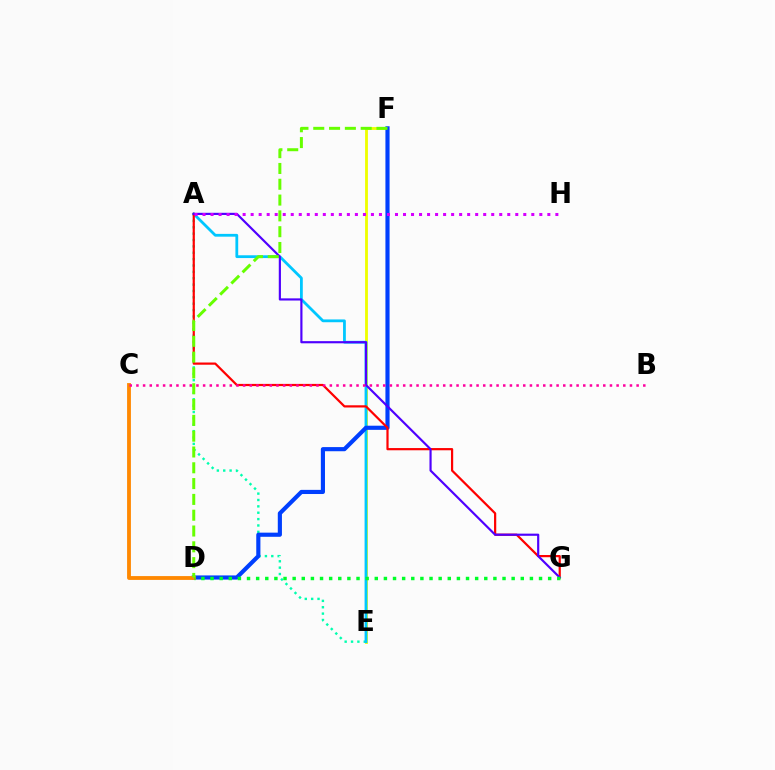{('E', 'F'): [{'color': '#eeff00', 'line_style': 'solid', 'thickness': 2.04}], ('A', 'E'): [{'color': '#00ffaf', 'line_style': 'dotted', 'thickness': 1.73}, {'color': '#00c7ff', 'line_style': 'solid', 'thickness': 2.01}], ('D', 'F'): [{'color': '#003fff', 'line_style': 'solid', 'thickness': 2.99}, {'color': '#66ff00', 'line_style': 'dashed', 'thickness': 2.15}], ('A', 'G'): [{'color': '#ff0000', 'line_style': 'solid', 'thickness': 1.59}, {'color': '#4f00ff', 'line_style': 'solid', 'thickness': 1.56}], ('C', 'D'): [{'color': '#ff8800', 'line_style': 'solid', 'thickness': 2.76}], ('D', 'G'): [{'color': '#00ff27', 'line_style': 'dotted', 'thickness': 2.48}], ('B', 'C'): [{'color': '#ff00a0', 'line_style': 'dotted', 'thickness': 1.81}], ('A', 'H'): [{'color': '#d600ff', 'line_style': 'dotted', 'thickness': 2.18}]}